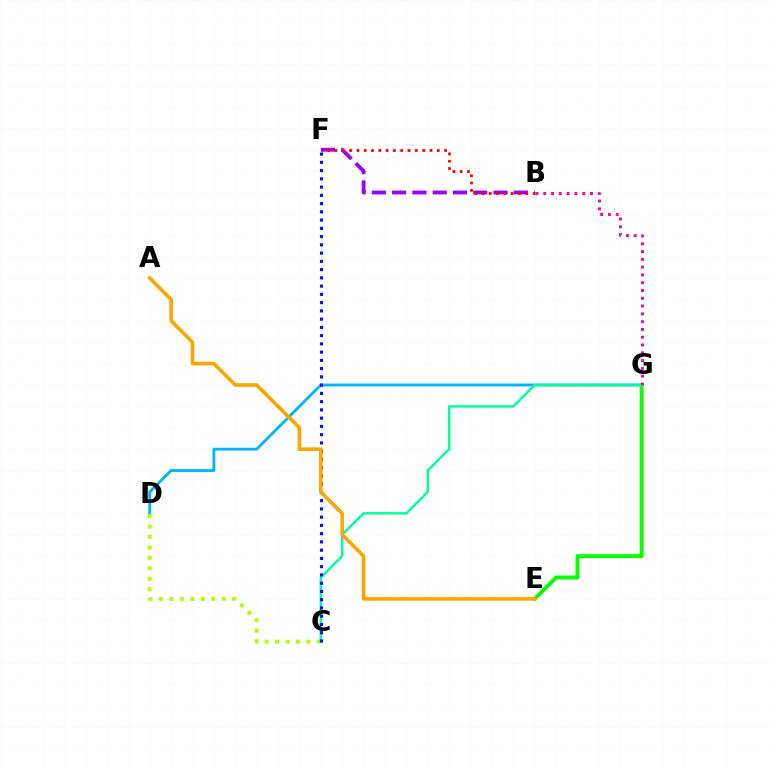{('B', 'F'): [{'color': '#9b00ff', 'line_style': 'dashed', 'thickness': 2.76}, {'color': '#ff0000', 'line_style': 'dotted', 'thickness': 1.99}], ('D', 'G'): [{'color': '#00b5ff', 'line_style': 'solid', 'thickness': 2.04}], ('C', 'D'): [{'color': '#b3ff00', 'line_style': 'dotted', 'thickness': 2.84}], ('E', 'G'): [{'color': '#08ff00', 'line_style': 'solid', 'thickness': 2.8}], ('C', 'G'): [{'color': '#00ff9d', 'line_style': 'solid', 'thickness': 1.75}], ('B', 'G'): [{'color': '#ff00bd', 'line_style': 'dotted', 'thickness': 2.12}], ('C', 'F'): [{'color': '#0010ff', 'line_style': 'dotted', 'thickness': 2.24}], ('A', 'E'): [{'color': '#ffa500', 'line_style': 'solid', 'thickness': 2.59}]}